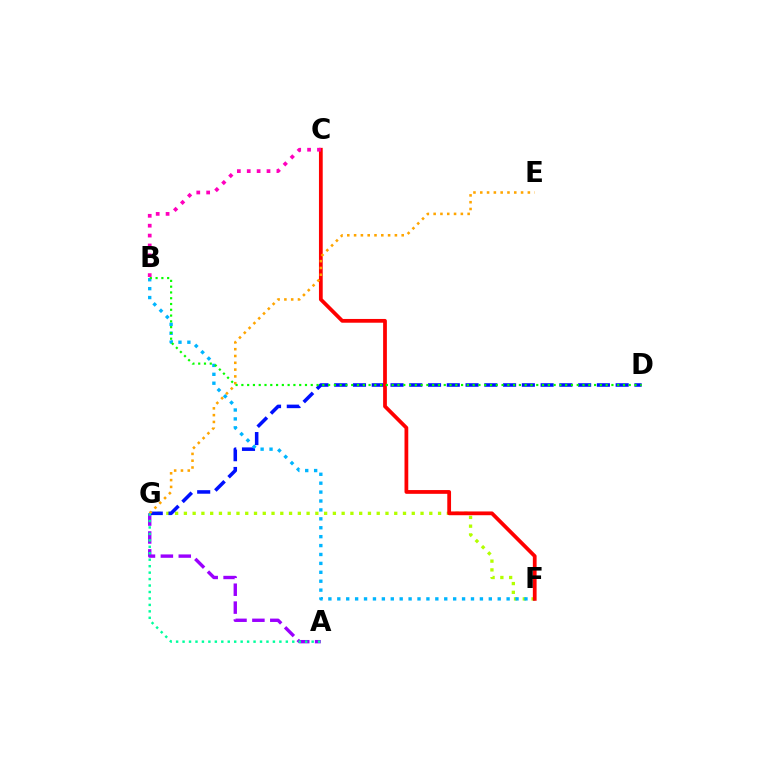{('F', 'G'): [{'color': '#b3ff00', 'line_style': 'dotted', 'thickness': 2.38}], ('A', 'G'): [{'color': '#9b00ff', 'line_style': 'dashed', 'thickness': 2.43}, {'color': '#00ff9d', 'line_style': 'dotted', 'thickness': 1.75}], ('D', 'G'): [{'color': '#0010ff', 'line_style': 'dashed', 'thickness': 2.55}], ('B', 'F'): [{'color': '#00b5ff', 'line_style': 'dotted', 'thickness': 2.42}], ('C', 'F'): [{'color': '#ff0000', 'line_style': 'solid', 'thickness': 2.71}], ('E', 'G'): [{'color': '#ffa500', 'line_style': 'dotted', 'thickness': 1.85}], ('B', 'D'): [{'color': '#08ff00', 'line_style': 'dotted', 'thickness': 1.57}], ('B', 'C'): [{'color': '#ff00bd', 'line_style': 'dotted', 'thickness': 2.69}]}